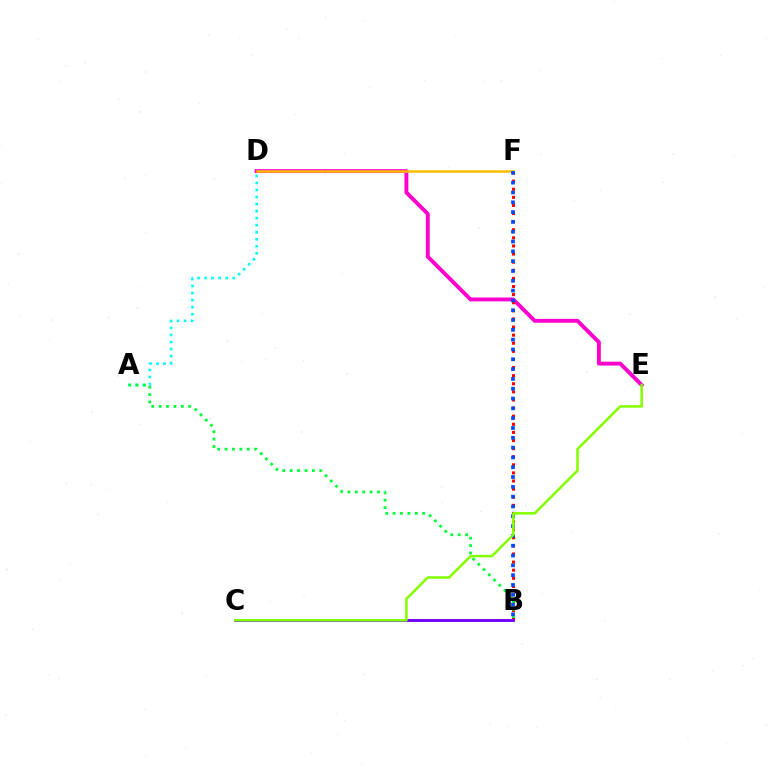{('D', 'E'): [{'color': '#ff00cf', 'line_style': 'solid', 'thickness': 2.8}], ('B', 'F'): [{'color': '#ff0000', 'line_style': 'dotted', 'thickness': 2.2}, {'color': '#004bff', 'line_style': 'dotted', 'thickness': 2.67}], ('A', 'D'): [{'color': '#00fff6', 'line_style': 'dotted', 'thickness': 1.91}], ('D', 'F'): [{'color': '#ffbd00', 'line_style': 'solid', 'thickness': 1.81}], ('A', 'B'): [{'color': '#00ff39', 'line_style': 'dotted', 'thickness': 2.01}], ('B', 'C'): [{'color': '#7200ff', 'line_style': 'solid', 'thickness': 2.07}], ('C', 'E'): [{'color': '#84ff00', 'line_style': 'solid', 'thickness': 1.83}]}